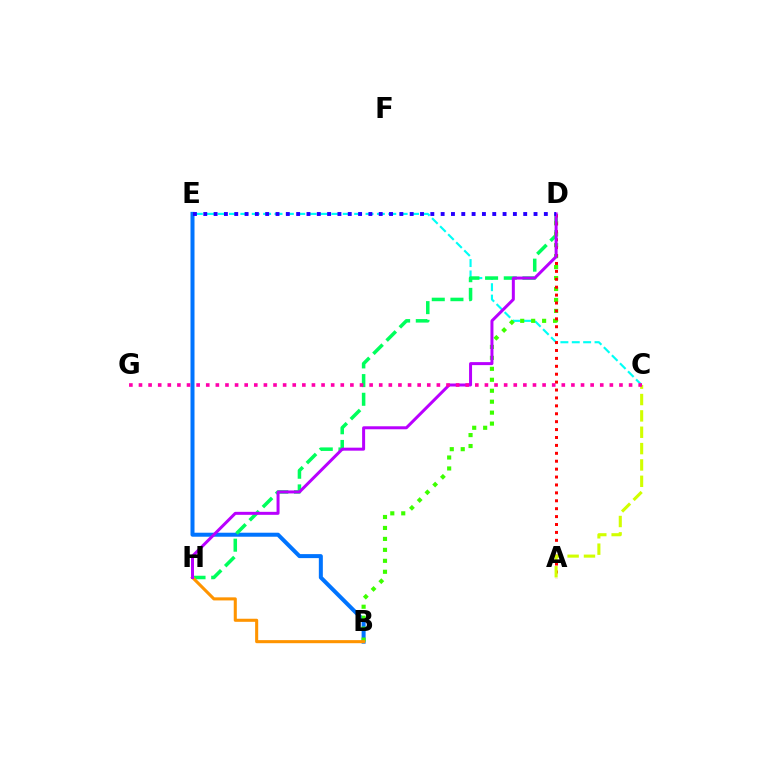{('C', 'E'): [{'color': '#00fff6', 'line_style': 'dashed', 'thickness': 1.55}], ('B', 'E'): [{'color': '#0074ff', 'line_style': 'solid', 'thickness': 2.88}], ('D', 'H'): [{'color': '#00ff5c', 'line_style': 'dashed', 'thickness': 2.54}, {'color': '#b900ff', 'line_style': 'solid', 'thickness': 2.16}], ('B', 'D'): [{'color': '#3dff00', 'line_style': 'dotted', 'thickness': 2.98}], ('B', 'H'): [{'color': '#ff9400', 'line_style': 'solid', 'thickness': 2.21}], ('A', 'D'): [{'color': '#ff0000', 'line_style': 'dotted', 'thickness': 2.15}], ('A', 'C'): [{'color': '#d1ff00', 'line_style': 'dashed', 'thickness': 2.22}], ('D', 'E'): [{'color': '#2500ff', 'line_style': 'dotted', 'thickness': 2.8}], ('C', 'G'): [{'color': '#ff00ac', 'line_style': 'dotted', 'thickness': 2.61}]}